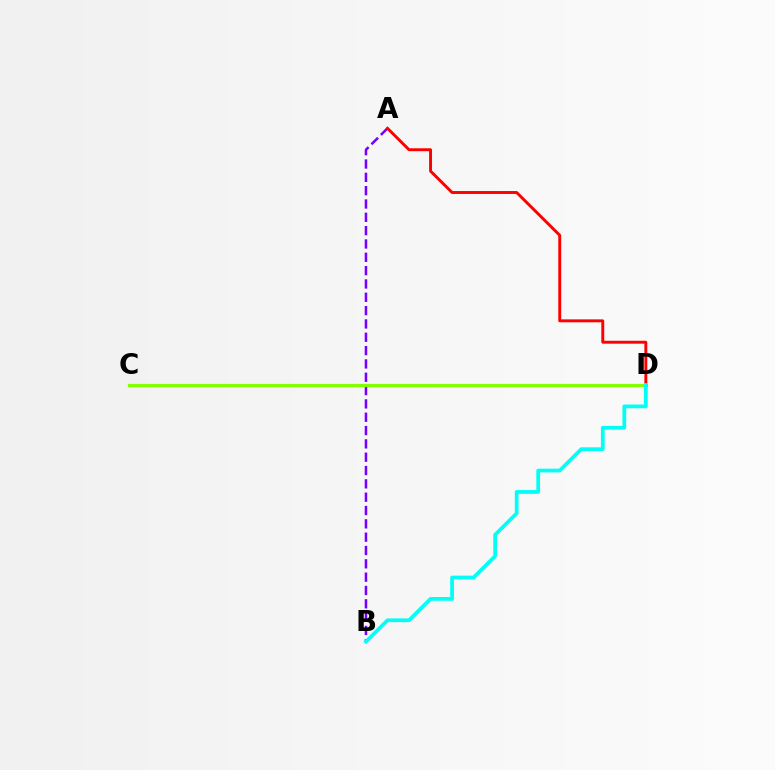{('A', 'B'): [{'color': '#7200ff', 'line_style': 'dashed', 'thickness': 1.81}], ('C', 'D'): [{'color': '#84ff00', 'line_style': 'solid', 'thickness': 2.31}], ('A', 'D'): [{'color': '#ff0000', 'line_style': 'solid', 'thickness': 2.1}], ('B', 'D'): [{'color': '#00fff6', 'line_style': 'solid', 'thickness': 2.7}]}